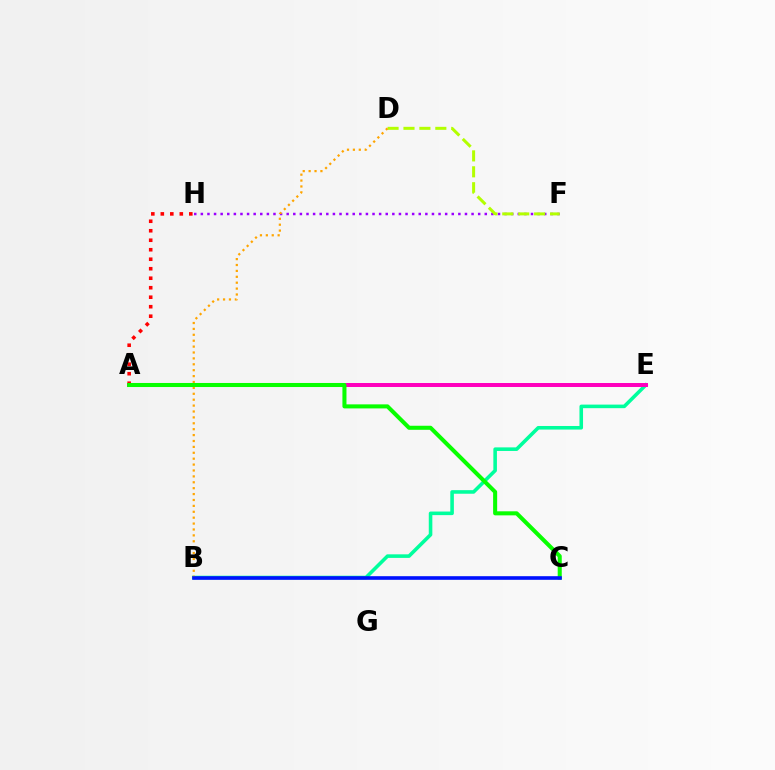{('B', 'E'): [{'color': '#00ff9d', 'line_style': 'solid', 'thickness': 2.58}], ('A', 'E'): [{'color': '#ff00bd', 'line_style': 'solid', 'thickness': 2.86}], ('F', 'H'): [{'color': '#9b00ff', 'line_style': 'dotted', 'thickness': 1.79}], ('D', 'F'): [{'color': '#b3ff00', 'line_style': 'dashed', 'thickness': 2.16}], ('B', 'C'): [{'color': '#00b5ff', 'line_style': 'solid', 'thickness': 1.6}, {'color': '#0010ff', 'line_style': 'solid', 'thickness': 2.59}], ('B', 'D'): [{'color': '#ffa500', 'line_style': 'dotted', 'thickness': 1.6}], ('A', 'H'): [{'color': '#ff0000', 'line_style': 'dotted', 'thickness': 2.58}], ('A', 'C'): [{'color': '#08ff00', 'line_style': 'solid', 'thickness': 2.91}]}